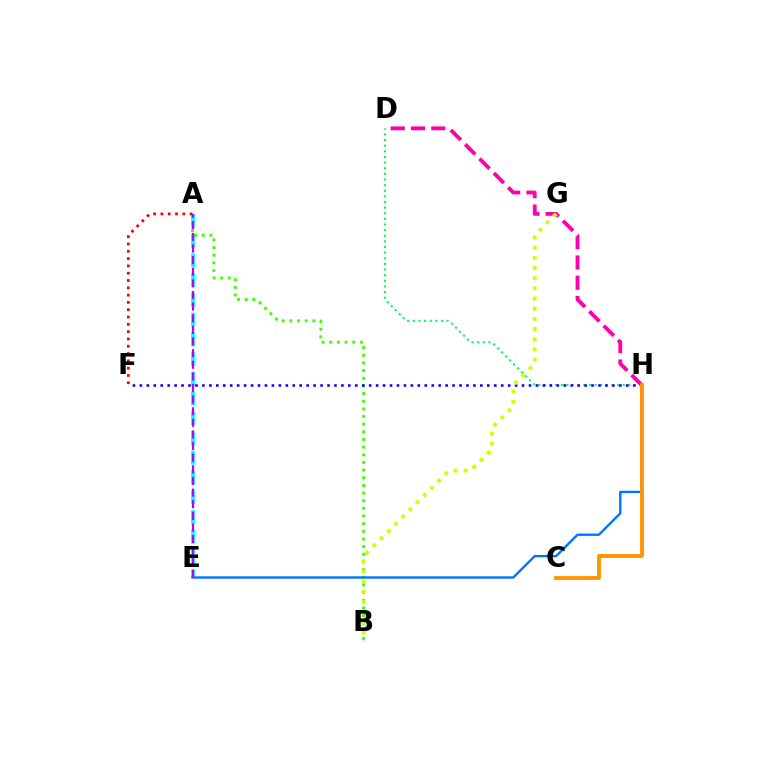{('D', 'H'): [{'color': '#00ff5c', 'line_style': 'dotted', 'thickness': 1.53}, {'color': '#ff00ac', 'line_style': 'dashed', 'thickness': 2.76}], ('A', 'E'): [{'color': '#00fff6', 'line_style': 'dashed', 'thickness': 2.68}, {'color': '#b900ff', 'line_style': 'dashed', 'thickness': 1.58}], ('A', 'B'): [{'color': '#3dff00', 'line_style': 'dotted', 'thickness': 2.08}], ('E', 'H'): [{'color': '#0074ff', 'line_style': 'solid', 'thickness': 1.71}], ('F', 'H'): [{'color': '#2500ff', 'line_style': 'dotted', 'thickness': 1.89}], ('B', 'G'): [{'color': '#d1ff00', 'line_style': 'dotted', 'thickness': 2.77}], ('C', 'H'): [{'color': '#ff9400', 'line_style': 'solid', 'thickness': 2.75}], ('A', 'F'): [{'color': '#ff0000', 'line_style': 'dotted', 'thickness': 1.98}]}